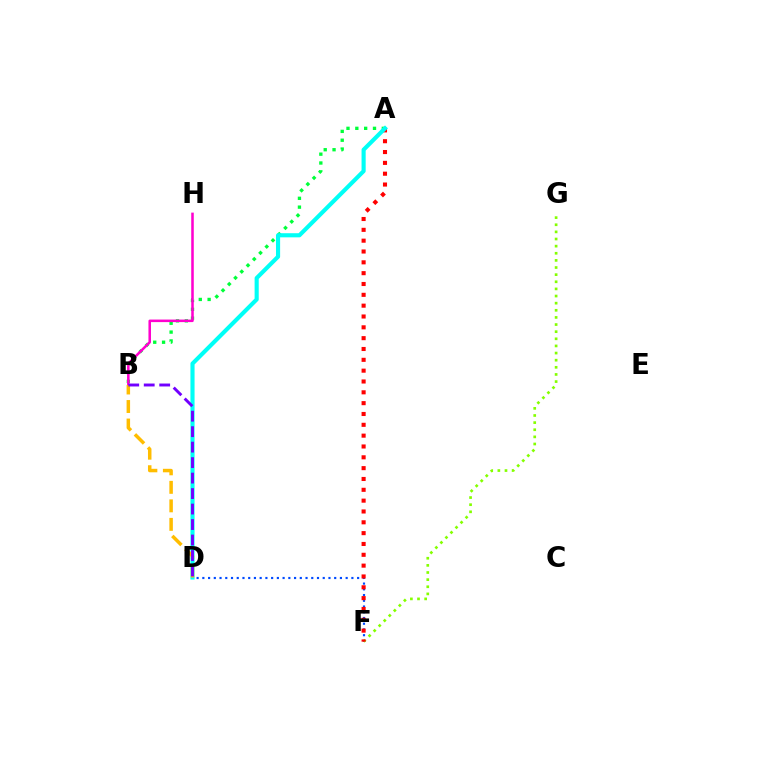{('D', 'F'): [{'color': '#004bff', 'line_style': 'dotted', 'thickness': 1.56}], ('F', 'G'): [{'color': '#84ff00', 'line_style': 'dotted', 'thickness': 1.94}], ('A', 'F'): [{'color': '#ff0000', 'line_style': 'dotted', 'thickness': 2.94}], ('A', 'B'): [{'color': '#00ff39', 'line_style': 'dotted', 'thickness': 2.4}], ('A', 'D'): [{'color': '#00fff6', 'line_style': 'solid', 'thickness': 2.97}], ('B', 'H'): [{'color': '#ff00cf', 'line_style': 'solid', 'thickness': 1.83}], ('B', 'D'): [{'color': '#ffbd00', 'line_style': 'dashed', 'thickness': 2.51}, {'color': '#7200ff', 'line_style': 'dashed', 'thickness': 2.1}]}